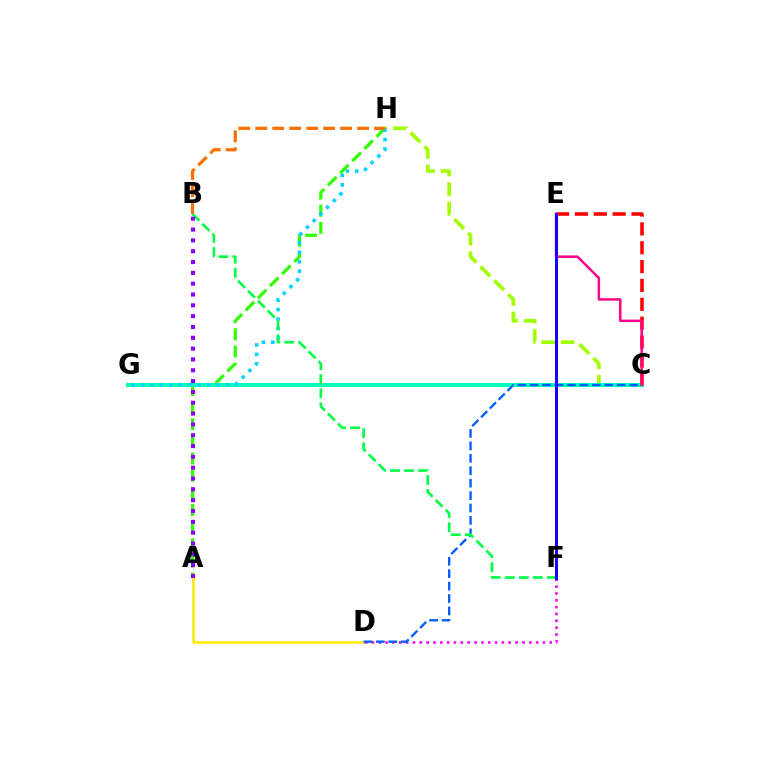{('A', 'H'): [{'color': '#31ff00', 'line_style': 'dashed', 'thickness': 2.33}], ('A', 'D'): [{'color': '#ffe600', 'line_style': 'solid', 'thickness': 1.82}], ('C', 'H'): [{'color': '#a2ff00', 'line_style': 'dashed', 'thickness': 2.65}], ('D', 'F'): [{'color': '#fa00f9', 'line_style': 'dotted', 'thickness': 1.86}], ('C', 'G'): [{'color': '#00ffbb', 'line_style': 'solid', 'thickness': 2.96}], ('C', 'E'): [{'color': '#ff0000', 'line_style': 'dashed', 'thickness': 2.56}, {'color': '#ff0088', 'line_style': 'solid', 'thickness': 1.78}], ('G', 'H'): [{'color': '#00d3ff', 'line_style': 'dotted', 'thickness': 2.57}], ('C', 'D'): [{'color': '#005dff', 'line_style': 'dashed', 'thickness': 1.69}], ('B', 'F'): [{'color': '#00ff45', 'line_style': 'dashed', 'thickness': 1.91}], ('B', 'H'): [{'color': '#ff7000', 'line_style': 'dashed', 'thickness': 2.31}], ('A', 'B'): [{'color': '#8a00ff', 'line_style': 'dotted', 'thickness': 2.94}], ('E', 'F'): [{'color': '#1900ff', 'line_style': 'solid', 'thickness': 2.21}]}